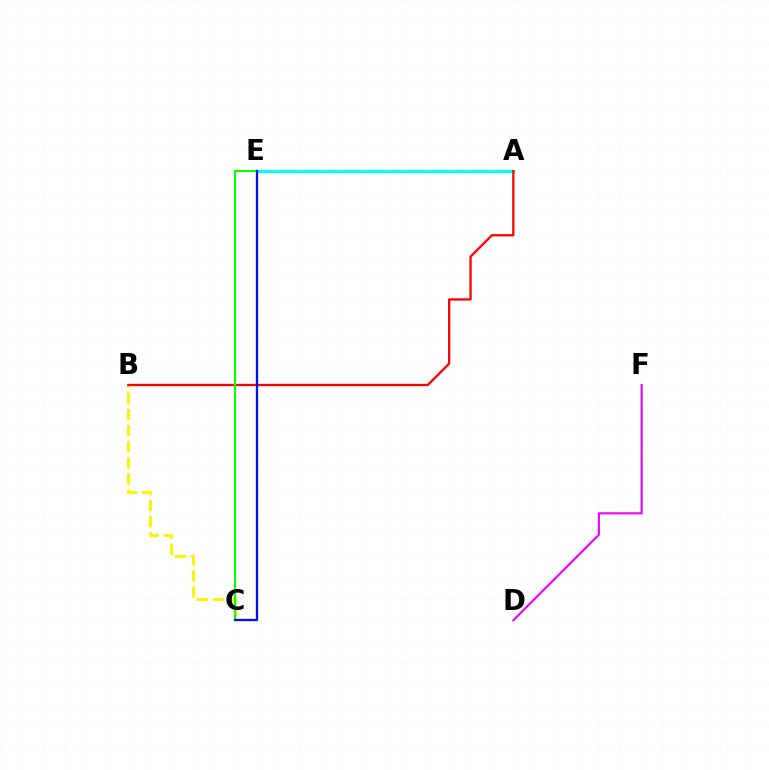{('B', 'C'): [{'color': '#fcf500', 'line_style': 'dashed', 'thickness': 2.2}], ('A', 'E'): [{'color': '#00fff6', 'line_style': 'solid', 'thickness': 2.29}], ('D', 'F'): [{'color': '#ee00ff', 'line_style': 'solid', 'thickness': 1.52}], ('A', 'B'): [{'color': '#ff0000', 'line_style': 'solid', 'thickness': 1.65}], ('C', 'E'): [{'color': '#08ff00', 'line_style': 'solid', 'thickness': 1.5}, {'color': '#0010ff', 'line_style': 'solid', 'thickness': 1.67}]}